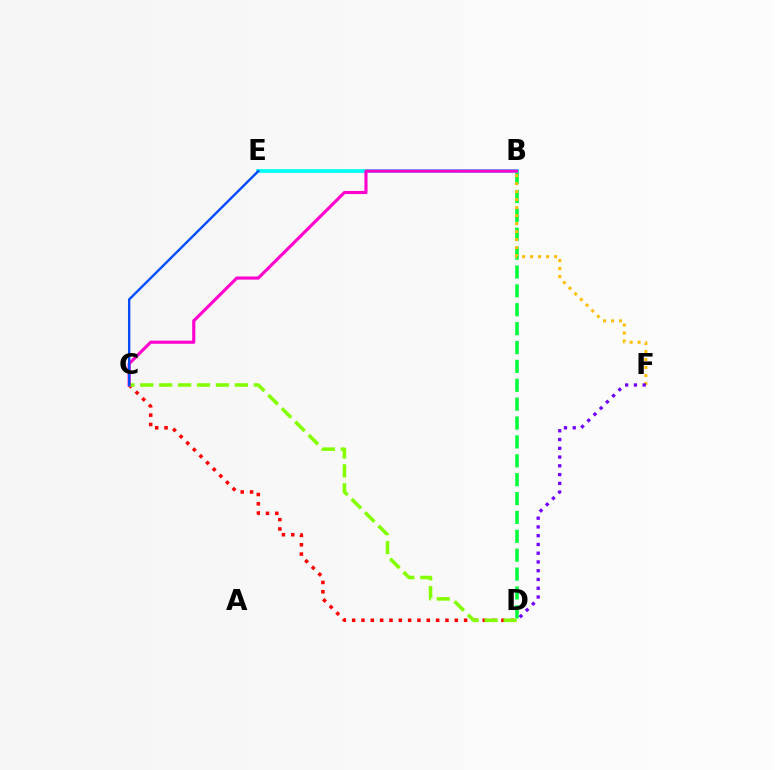{('C', 'D'): [{'color': '#ff0000', 'line_style': 'dotted', 'thickness': 2.54}, {'color': '#84ff00', 'line_style': 'dashed', 'thickness': 2.57}], ('B', 'D'): [{'color': '#00ff39', 'line_style': 'dashed', 'thickness': 2.56}], ('B', 'E'): [{'color': '#00fff6', 'line_style': 'solid', 'thickness': 2.66}], ('B', 'F'): [{'color': '#ffbd00', 'line_style': 'dotted', 'thickness': 2.17}], ('B', 'C'): [{'color': '#ff00cf', 'line_style': 'solid', 'thickness': 2.25}], ('C', 'E'): [{'color': '#004bff', 'line_style': 'solid', 'thickness': 1.71}], ('D', 'F'): [{'color': '#7200ff', 'line_style': 'dotted', 'thickness': 2.38}]}